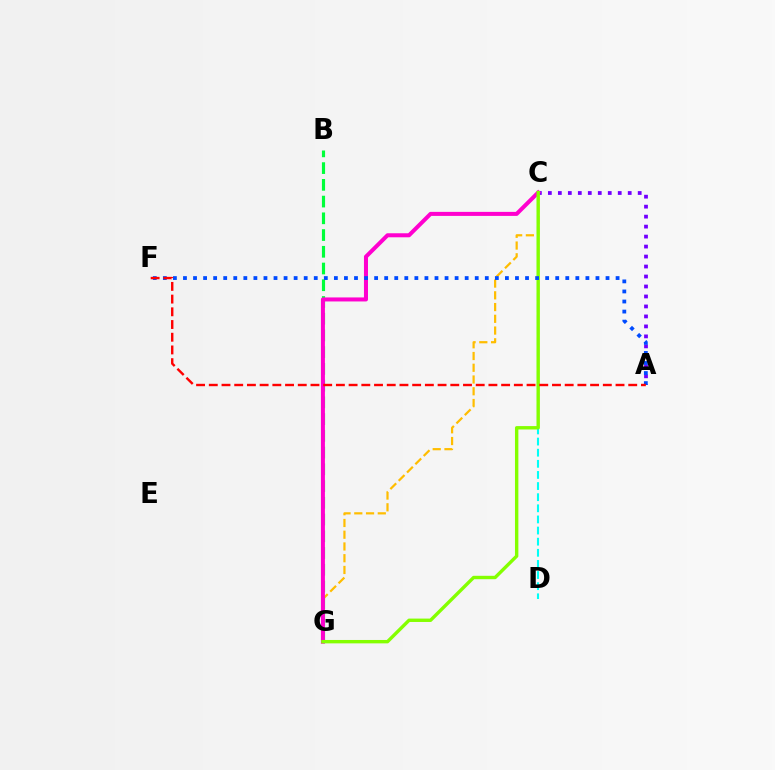{('C', 'G'): [{'color': '#ffbd00', 'line_style': 'dashed', 'thickness': 1.6}, {'color': '#ff00cf', 'line_style': 'solid', 'thickness': 2.9}, {'color': '#84ff00', 'line_style': 'solid', 'thickness': 2.44}], ('C', 'D'): [{'color': '#00fff6', 'line_style': 'dashed', 'thickness': 1.51}], ('B', 'G'): [{'color': '#00ff39', 'line_style': 'dashed', 'thickness': 2.27}], ('A', 'C'): [{'color': '#7200ff', 'line_style': 'dotted', 'thickness': 2.71}], ('A', 'F'): [{'color': '#004bff', 'line_style': 'dotted', 'thickness': 2.73}, {'color': '#ff0000', 'line_style': 'dashed', 'thickness': 1.73}]}